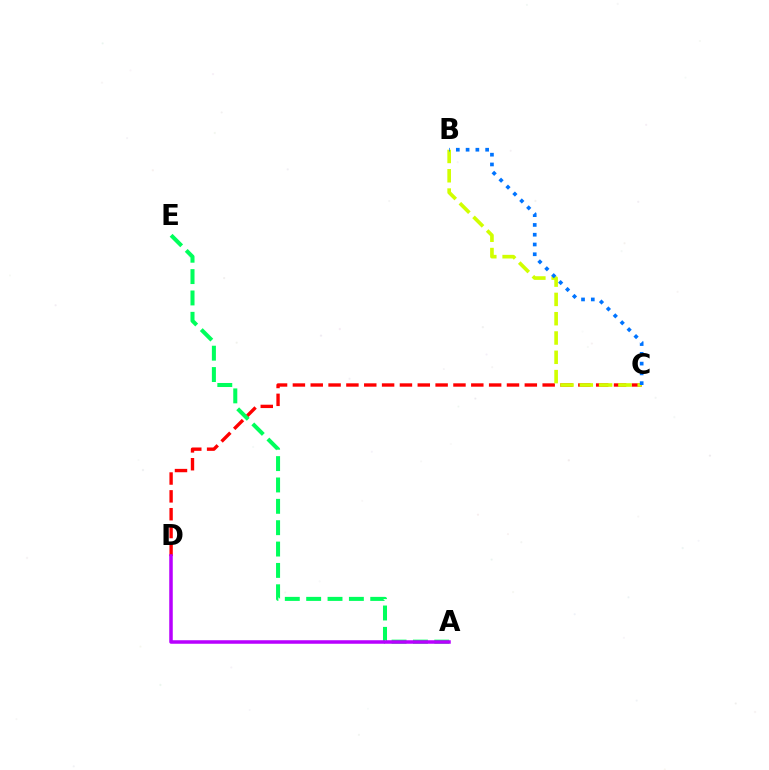{('C', 'D'): [{'color': '#ff0000', 'line_style': 'dashed', 'thickness': 2.42}], ('A', 'E'): [{'color': '#00ff5c', 'line_style': 'dashed', 'thickness': 2.9}], ('A', 'D'): [{'color': '#b900ff', 'line_style': 'solid', 'thickness': 2.53}], ('B', 'C'): [{'color': '#d1ff00', 'line_style': 'dashed', 'thickness': 2.62}, {'color': '#0074ff', 'line_style': 'dotted', 'thickness': 2.66}]}